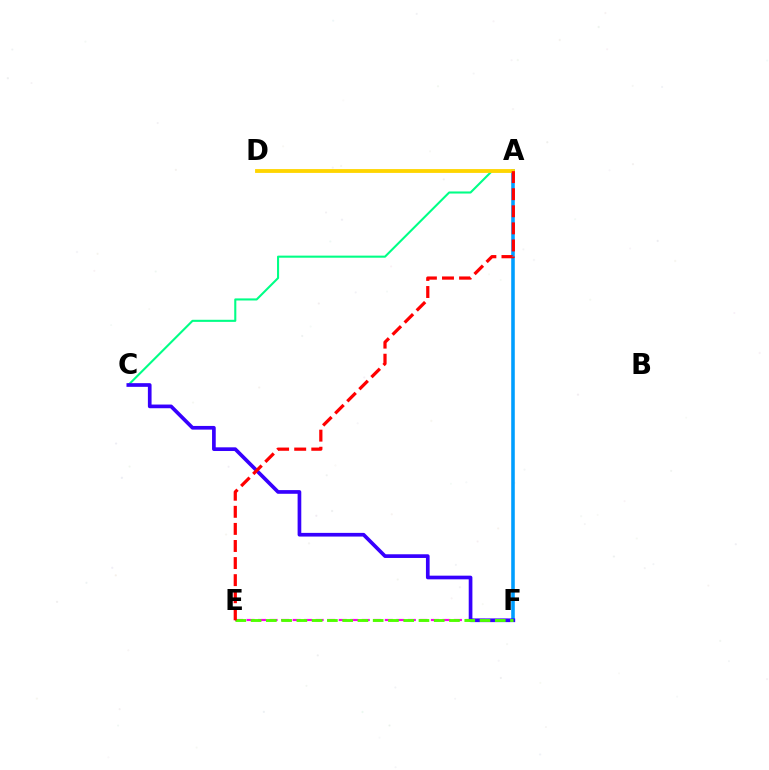{('A', 'F'): [{'color': '#009eff', 'line_style': 'solid', 'thickness': 2.58}], ('E', 'F'): [{'color': '#ff00ed', 'line_style': 'dashed', 'thickness': 1.57}, {'color': '#4fff00', 'line_style': 'dashed', 'thickness': 2.07}], ('A', 'C'): [{'color': '#00ff86', 'line_style': 'solid', 'thickness': 1.5}], ('C', 'F'): [{'color': '#3700ff', 'line_style': 'solid', 'thickness': 2.65}], ('A', 'D'): [{'color': '#ffd500', 'line_style': 'solid', 'thickness': 2.76}], ('A', 'E'): [{'color': '#ff0000', 'line_style': 'dashed', 'thickness': 2.32}]}